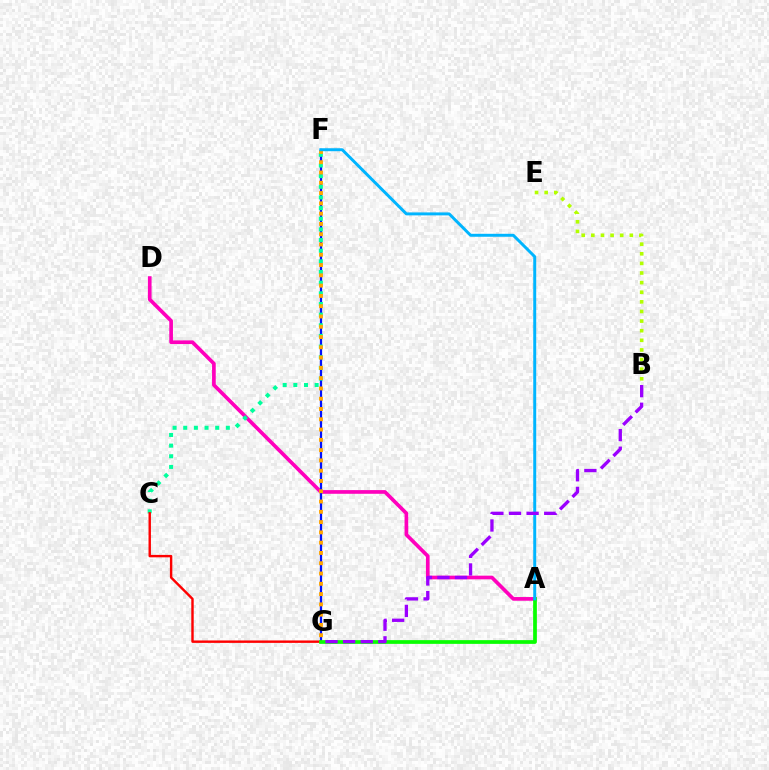{('A', 'D'): [{'color': '#ff00bd', 'line_style': 'solid', 'thickness': 2.65}], ('F', 'G'): [{'color': '#0010ff', 'line_style': 'solid', 'thickness': 1.62}, {'color': '#ffa500', 'line_style': 'dotted', 'thickness': 2.79}], ('C', 'F'): [{'color': '#00ff9d', 'line_style': 'dotted', 'thickness': 2.89}], ('C', 'G'): [{'color': '#ff0000', 'line_style': 'solid', 'thickness': 1.74}], ('A', 'G'): [{'color': '#08ff00', 'line_style': 'solid', 'thickness': 2.68}], ('A', 'F'): [{'color': '#00b5ff', 'line_style': 'solid', 'thickness': 2.13}], ('B', 'E'): [{'color': '#b3ff00', 'line_style': 'dotted', 'thickness': 2.61}], ('B', 'G'): [{'color': '#9b00ff', 'line_style': 'dashed', 'thickness': 2.39}]}